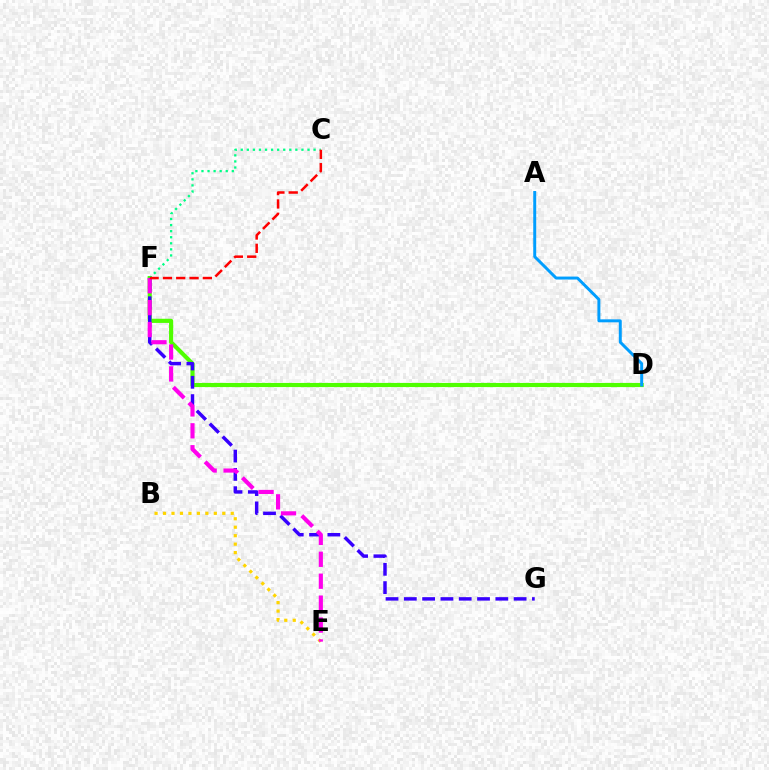{('D', 'F'): [{'color': '#4fff00', 'line_style': 'solid', 'thickness': 2.98}], ('A', 'D'): [{'color': '#009eff', 'line_style': 'solid', 'thickness': 2.13}], ('F', 'G'): [{'color': '#3700ff', 'line_style': 'dashed', 'thickness': 2.49}], ('C', 'F'): [{'color': '#00ff86', 'line_style': 'dotted', 'thickness': 1.65}, {'color': '#ff0000', 'line_style': 'dashed', 'thickness': 1.81}], ('B', 'E'): [{'color': '#ffd500', 'line_style': 'dotted', 'thickness': 2.3}], ('E', 'F'): [{'color': '#ff00ed', 'line_style': 'dashed', 'thickness': 2.98}]}